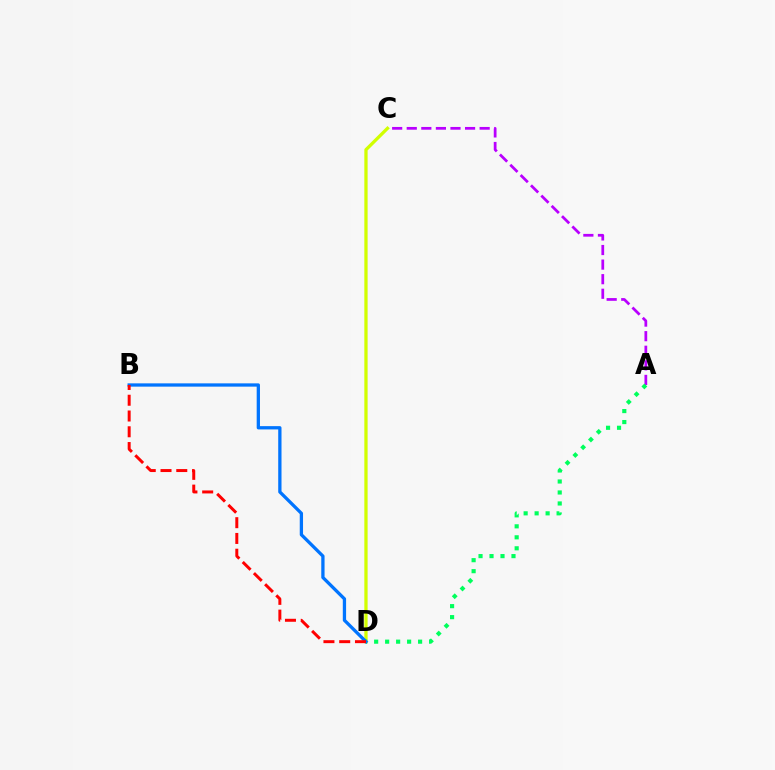{('A', 'C'): [{'color': '#b900ff', 'line_style': 'dashed', 'thickness': 1.98}], ('C', 'D'): [{'color': '#d1ff00', 'line_style': 'solid', 'thickness': 2.36}], ('A', 'D'): [{'color': '#00ff5c', 'line_style': 'dotted', 'thickness': 2.98}], ('B', 'D'): [{'color': '#0074ff', 'line_style': 'solid', 'thickness': 2.37}, {'color': '#ff0000', 'line_style': 'dashed', 'thickness': 2.14}]}